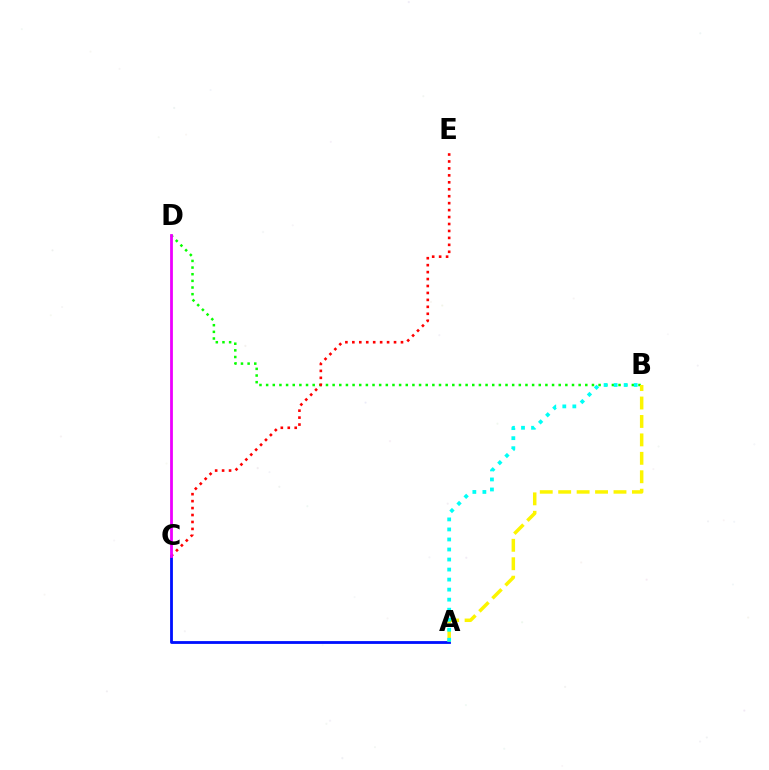{('B', 'D'): [{'color': '#08ff00', 'line_style': 'dotted', 'thickness': 1.81}], ('C', 'E'): [{'color': '#ff0000', 'line_style': 'dotted', 'thickness': 1.89}], ('A', 'C'): [{'color': '#0010ff', 'line_style': 'solid', 'thickness': 2.03}], ('A', 'B'): [{'color': '#fcf500', 'line_style': 'dashed', 'thickness': 2.5}, {'color': '#00fff6', 'line_style': 'dotted', 'thickness': 2.73}], ('C', 'D'): [{'color': '#ee00ff', 'line_style': 'solid', 'thickness': 2.01}]}